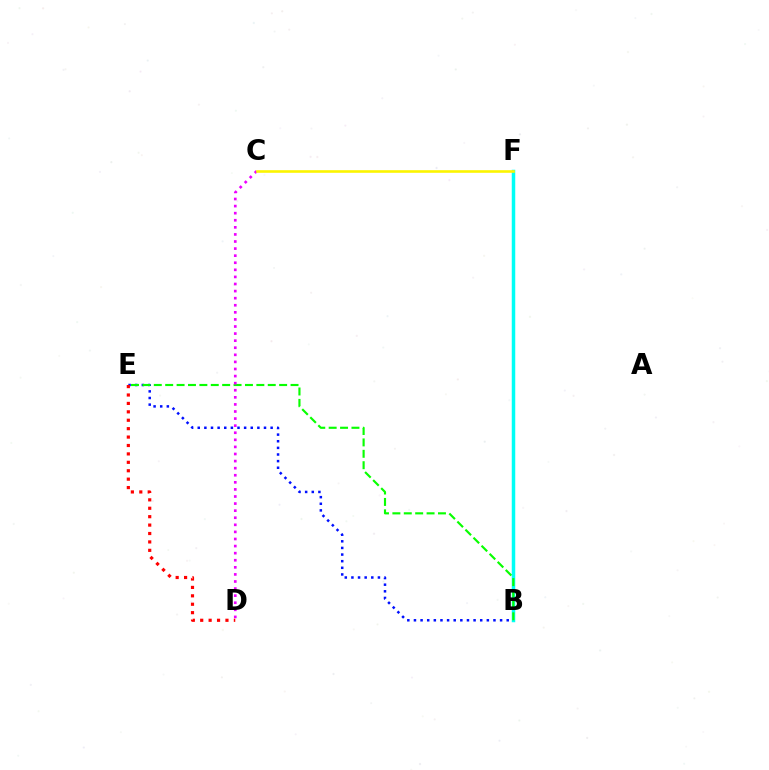{('B', 'E'): [{'color': '#0010ff', 'line_style': 'dotted', 'thickness': 1.8}, {'color': '#08ff00', 'line_style': 'dashed', 'thickness': 1.55}], ('B', 'F'): [{'color': '#00fff6', 'line_style': 'solid', 'thickness': 2.51}], ('C', 'D'): [{'color': '#ee00ff', 'line_style': 'dotted', 'thickness': 1.92}], ('C', 'F'): [{'color': '#fcf500', 'line_style': 'solid', 'thickness': 1.88}], ('D', 'E'): [{'color': '#ff0000', 'line_style': 'dotted', 'thickness': 2.29}]}